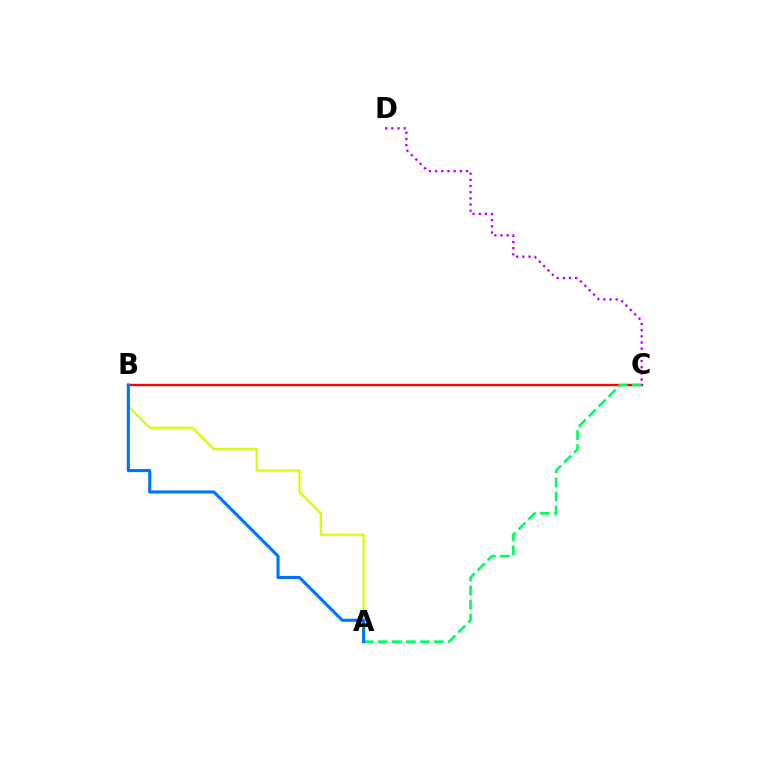{('B', 'C'): [{'color': '#ff0000', 'line_style': 'solid', 'thickness': 1.7}], ('A', 'B'): [{'color': '#d1ff00', 'line_style': 'solid', 'thickness': 1.6}, {'color': '#0074ff', 'line_style': 'solid', 'thickness': 2.23}], ('A', 'C'): [{'color': '#00ff5c', 'line_style': 'dashed', 'thickness': 1.91}], ('C', 'D'): [{'color': '#b900ff', 'line_style': 'dotted', 'thickness': 1.68}]}